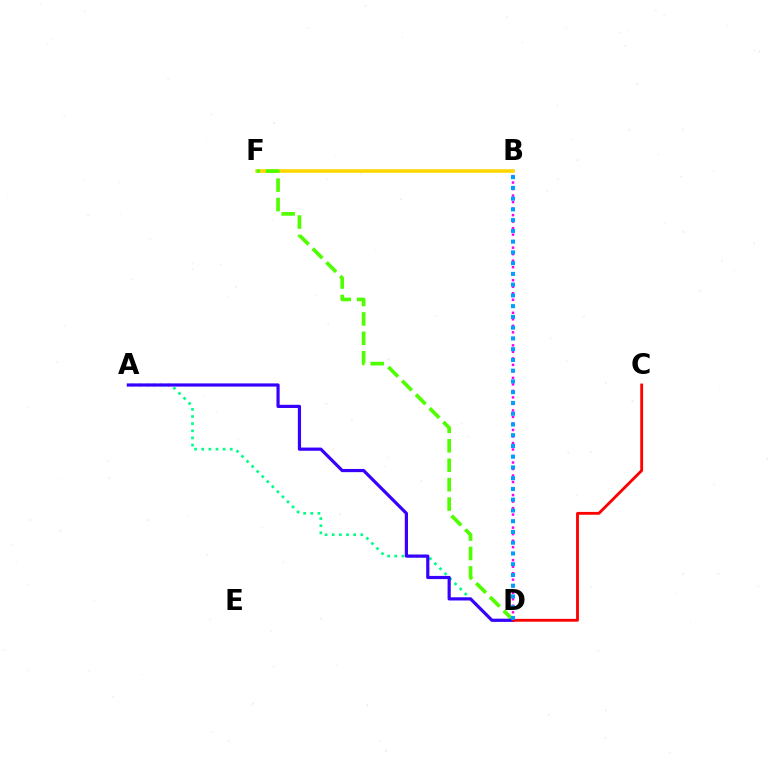{('B', 'F'): [{'color': '#ffd500', 'line_style': 'solid', 'thickness': 2.57}], ('A', 'D'): [{'color': '#00ff86', 'line_style': 'dotted', 'thickness': 1.94}, {'color': '#3700ff', 'line_style': 'solid', 'thickness': 2.3}], ('D', 'F'): [{'color': '#4fff00', 'line_style': 'dashed', 'thickness': 2.64}], ('B', 'D'): [{'color': '#ff00ed', 'line_style': 'dotted', 'thickness': 1.77}, {'color': '#009eff', 'line_style': 'dotted', 'thickness': 2.92}], ('C', 'D'): [{'color': '#ff0000', 'line_style': 'solid', 'thickness': 2.05}]}